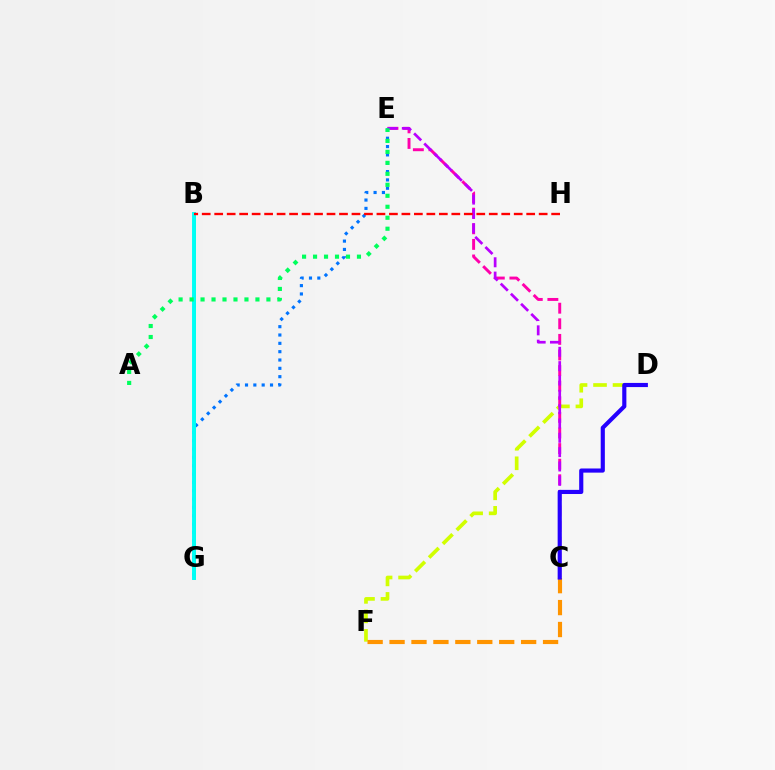{('D', 'F'): [{'color': '#d1ff00', 'line_style': 'dashed', 'thickness': 2.65}], ('B', 'G'): [{'color': '#3dff00', 'line_style': 'solid', 'thickness': 1.82}, {'color': '#00fff6', 'line_style': 'solid', 'thickness': 2.83}], ('C', 'E'): [{'color': '#ff00ac', 'line_style': 'dashed', 'thickness': 2.12}, {'color': '#b900ff', 'line_style': 'dashed', 'thickness': 1.95}], ('E', 'G'): [{'color': '#0074ff', 'line_style': 'dotted', 'thickness': 2.26}], ('A', 'E'): [{'color': '#00ff5c', 'line_style': 'dotted', 'thickness': 2.98}], ('C', 'F'): [{'color': '#ff9400', 'line_style': 'dashed', 'thickness': 2.98}], ('C', 'D'): [{'color': '#2500ff', 'line_style': 'solid', 'thickness': 2.98}], ('B', 'H'): [{'color': '#ff0000', 'line_style': 'dashed', 'thickness': 1.7}]}